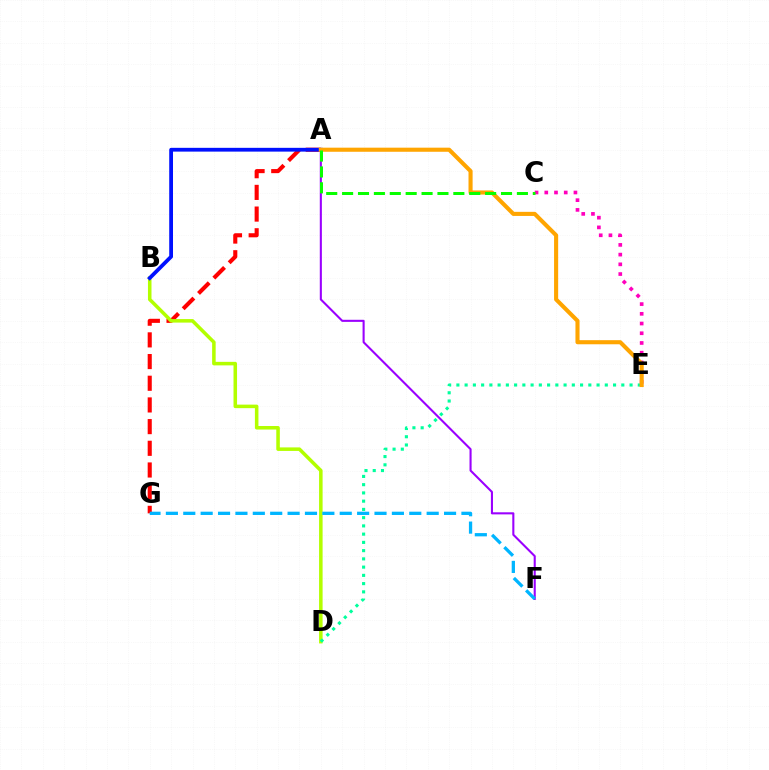{('A', 'G'): [{'color': '#ff0000', 'line_style': 'dashed', 'thickness': 2.95}], ('A', 'F'): [{'color': '#9b00ff', 'line_style': 'solid', 'thickness': 1.5}], ('C', 'E'): [{'color': '#ff00bd', 'line_style': 'dotted', 'thickness': 2.64}], ('B', 'D'): [{'color': '#b3ff00', 'line_style': 'solid', 'thickness': 2.55}], ('D', 'E'): [{'color': '#00ff9d', 'line_style': 'dotted', 'thickness': 2.24}], ('A', 'B'): [{'color': '#0010ff', 'line_style': 'solid', 'thickness': 2.72}], ('A', 'E'): [{'color': '#ffa500', 'line_style': 'solid', 'thickness': 2.95}], ('F', 'G'): [{'color': '#00b5ff', 'line_style': 'dashed', 'thickness': 2.36}], ('A', 'C'): [{'color': '#08ff00', 'line_style': 'dashed', 'thickness': 2.16}]}